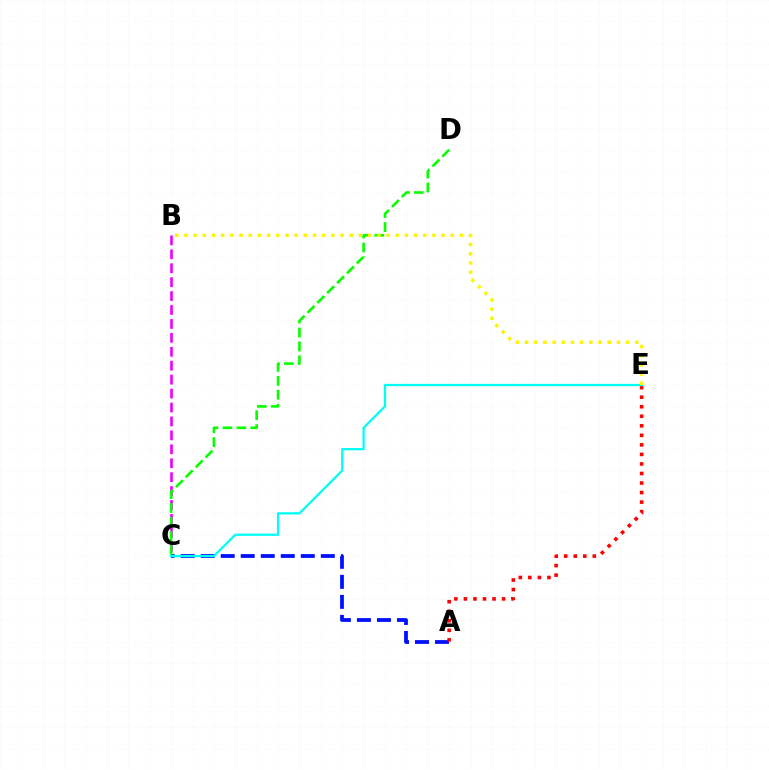{('A', 'C'): [{'color': '#0010ff', 'line_style': 'dashed', 'thickness': 2.72}], ('A', 'E'): [{'color': '#ff0000', 'line_style': 'dotted', 'thickness': 2.59}], ('B', 'C'): [{'color': '#ee00ff', 'line_style': 'dashed', 'thickness': 1.89}], ('C', 'D'): [{'color': '#08ff00', 'line_style': 'dashed', 'thickness': 1.89}], ('C', 'E'): [{'color': '#00fff6', 'line_style': 'solid', 'thickness': 1.64}], ('B', 'E'): [{'color': '#fcf500', 'line_style': 'dotted', 'thickness': 2.5}]}